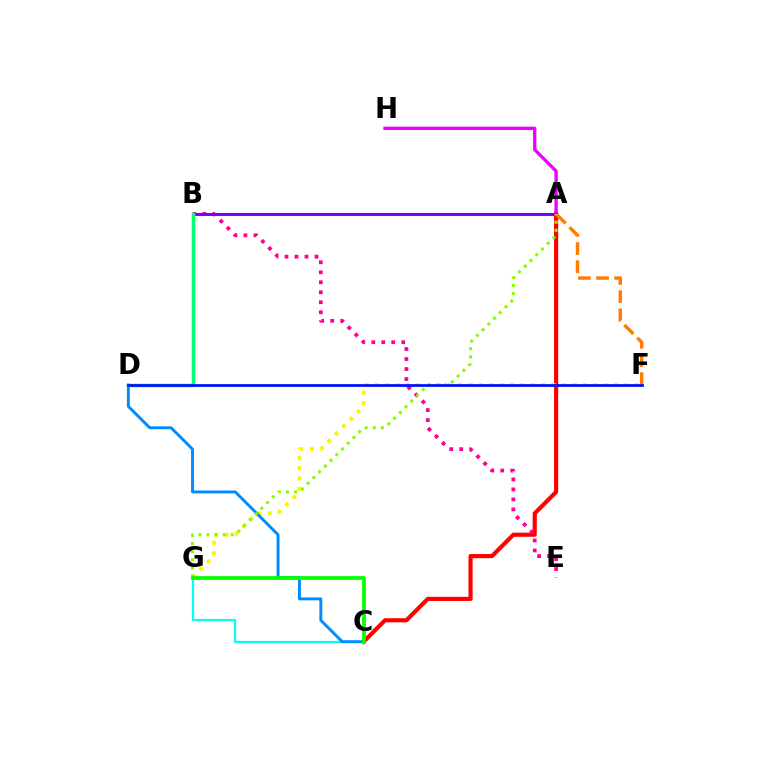{('A', 'C'): [{'color': '#ff0000', 'line_style': 'solid', 'thickness': 2.98}], ('C', 'G'): [{'color': '#00fff6', 'line_style': 'solid', 'thickness': 1.57}, {'color': '#08ff00', 'line_style': 'solid', 'thickness': 2.72}], ('F', 'G'): [{'color': '#fcf500', 'line_style': 'dotted', 'thickness': 2.83}], ('B', 'E'): [{'color': '#ff0094', 'line_style': 'dotted', 'thickness': 2.71}], ('C', 'D'): [{'color': '#008cff', 'line_style': 'solid', 'thickness': 2.1}], ('A', 'H'): [{'color': '#ee00ff', 'line_style': 'solid', 'thickness': 2.39}], ('A', 'B'): [{'color': '#7200ff', 'line_style': 'solid', 'thickness': 2.11}], ('A', 'G'): [{'color': '#84ff00', 'line_style': 'dotted', 'thickness': 2.2}], ('B', 'D'): [{'color': '#00ff74', 'line_style': 'solid', 'thickness': 2.52}], ('A', 'F'): [{'color': '#ff7c00', 'line_style': 'dashed', 'thickness': 2.47}], ('D', 'F'): [{'color': '#0010ff', 'line_style': 'solid', 'thickness': 1.98}]}